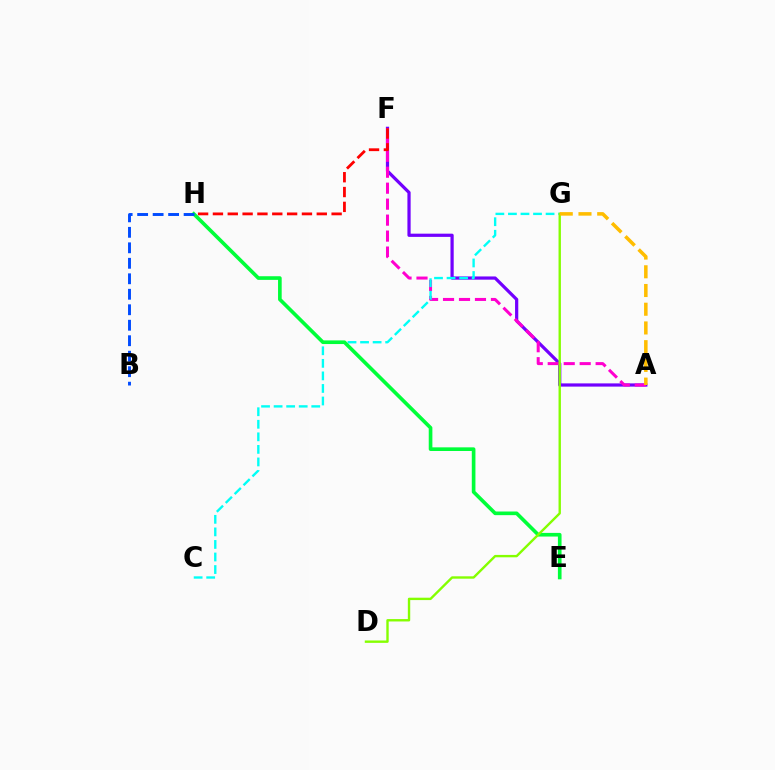{('A', 'F'): [{'color': '#7200ff', 'line_style': 'solid', 'thickness': 2.32}, {'color': '#ff00cf', 'line_style': 'dashed', 'thickness': 2.17}], ('C', 'G'): [{'color': '#00fff6', 'line_style': 'dashed', 'thickness': 1.71}], ('E', 'H'): [{'color': '#00ff39', 'line_style': 'solid', 'thickness': 2.63}], ('B', 'H'): [{'color': '#004bff', 'line_style': 'dashed', 'thickness': 2.1}], ('F', 'H'): [{'color': '#ff0000', 'line_style': 'dashed', 'thickness': 2.02}], ('D', 'G'): [{'color': '#84ff00', 'line_style': 'solid', 'thickness': 1.72}], ('A', 'G'): [{'color': '#ffbd00', 'line_style': 'dashed', 'thickness': 2.54}]}